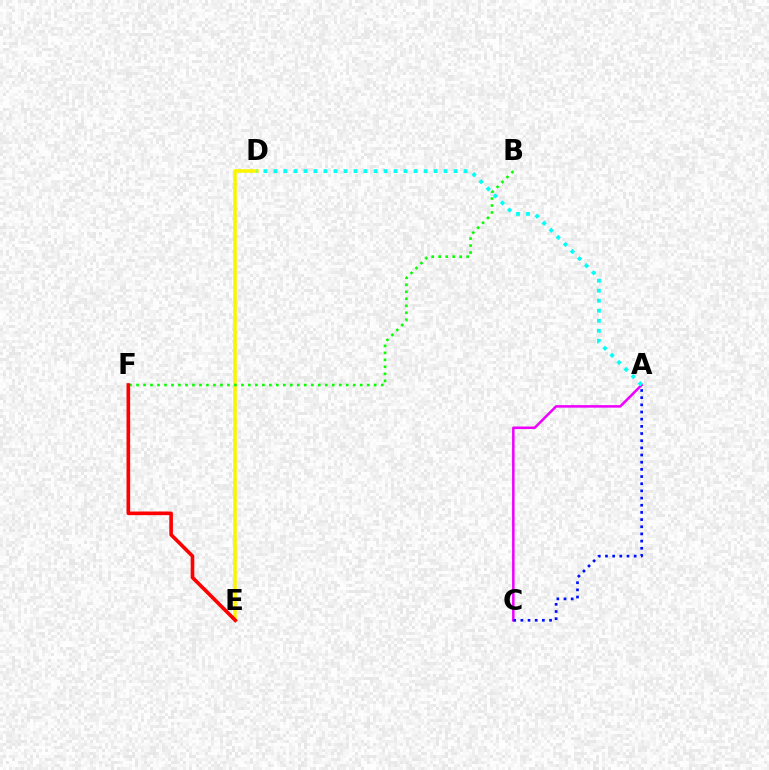{('A', 'C'): [{'color': '#ee00ff', 'line_style': 'solid', 'thickness': 1.82}, {'color': '#0010ff', 'line_style': 'dotted', 'thickness': 1.95}], ('D', 'E'): [{'color': '#fcf500', 'line_style': 'solid', 'thickness': 2.56}], ('B', 'F'): [{'color': '#08ff00', 'line_style': 'dotted', 'thickness': 1.9}], ('E', 'F'): [{'color': '#ff0000', 'line_style': 'solid', 'thickness': 2.61}], ('A', 'D'): [{'color': '#00fff6', 'line_style': 'dotted', 'thickness': 2.72}]}